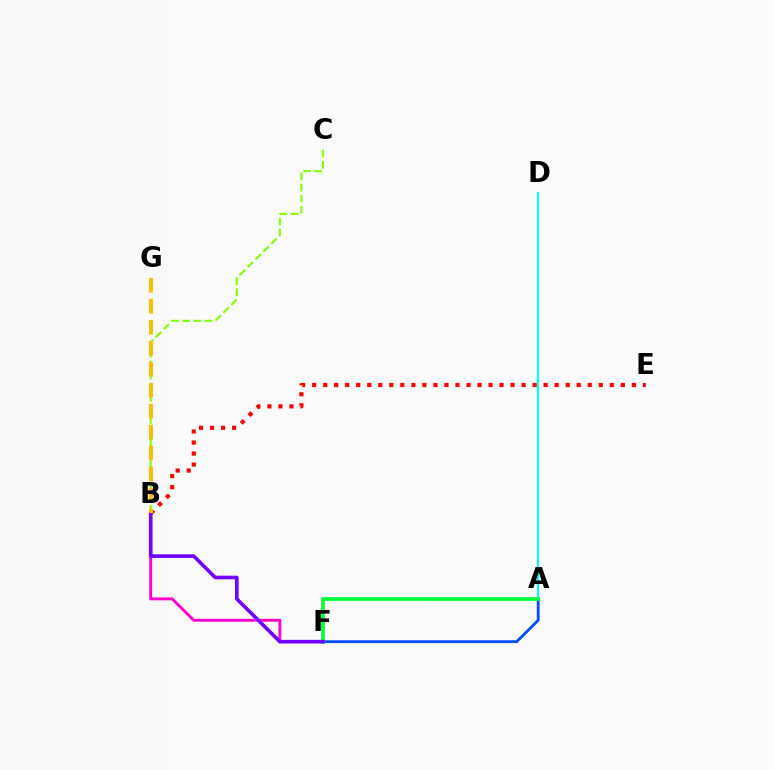{('B', 'C'): [{'color': '#84ff00', 'line_style': 'dashed', 'thickness': 1.51}], ('A', 'F'): [{'color': '#004bff', 'line_style': 'solid', 'thickness': 2.01}, {'color': '#00ff39', 'line_style': 'solid', 'thickness': 2.66}], ('A', 'D'): [{'color': '#00fff6', 'line_style': 'solid', 'thickness': 1.61}], ('B', 'F'): [{'color': '#ff00cf', 'line_style': 'solid', 'thickness': 2.09}, {'color': '#7200ff', 'line_style': 'solid', 'thickness': 2.6}], ('B', 'E'): [{'color': '#ff0000', 'line_style': 'dotted', 'thickness': 3.0}], ('B', 'G'): [{'color': '#ffbd00', 'line_style': 'dashed', 'thickness': 2.85}]}